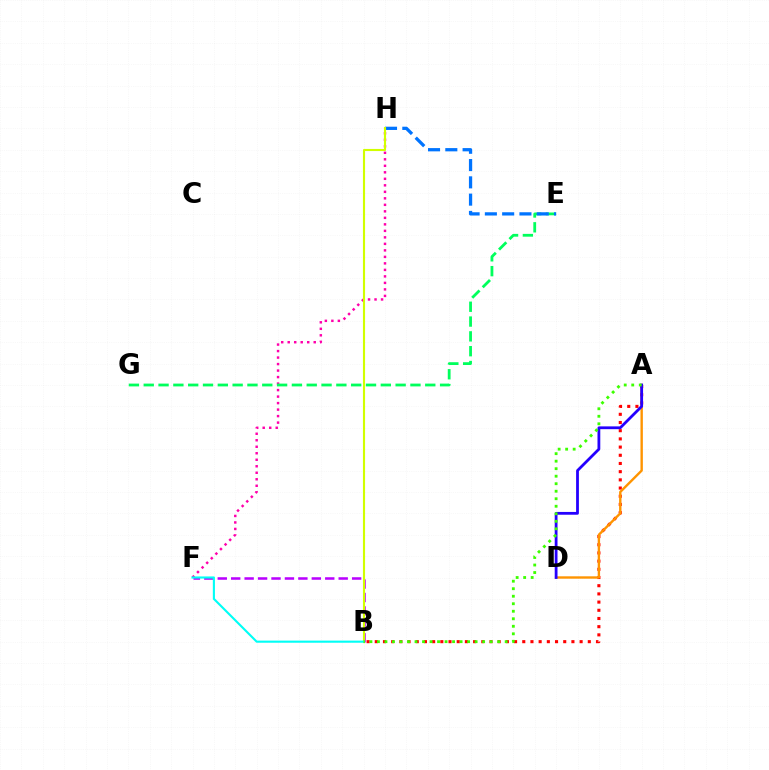{('A', 'B'): [{'color': '#ff0000', 'line_style': 'dotted', 'thickness': 2.23}, {'color': '#3dff00', 'line_style': 'dotted', 'thickness': 2.04}], ('F', 'H'): [{'color': '#ff00ac', 'line_style': 'dotted', 'thickness': 1.77}], ('A', 'D'): [{'color': '#ff9400', 'line_style': 'solid', 'thickness': 1.72}, {'color': '#2500ff', 'line_style': 'solid', 'thickness': 2.01}], ('B', 'F'): [{'color': '#b900ff', 'line_style': 'dashed', 'thickness': 1.83}, {'color': '#00fff6', 'line_style': 'solid', 'thickness': 1.52}], ('E', 'G'): [{'color': '#00ff5c', 'line_style': 'dashed', 'thickness': 2.01}], ('E', 'H'): [{'color': '#0074ff', 'line_style': 'dashed', 'thickness': 2.35}], ('B', 'H'): [{'color': '#d1ff00', 'line_style': 'solid', 'thickness': 1.53}]}